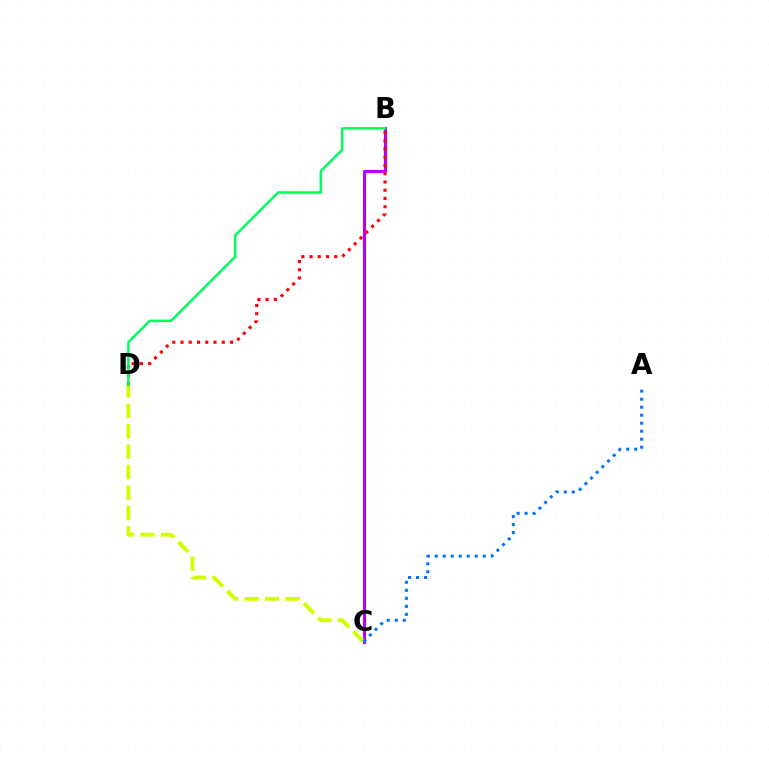{('B', 'C'): [{'color': '#b900ff', 'line_style': 'solid', 'thickness': 2.25}], ('B', 'D'): [{'color': '#ff0000', 'line_style': 'dotted', 'thickness': 2.24}, {'color': '#00ff5c', 'line_style': 'solid', 'thickness': 1.8}], ('C', 'D'): [{'color': '#d1ff00', 'line_style': 'dashed', 'thickness': 2.78}], ('A', 'C'): [{'color': '#0074ff', 'line_style': 'dotted', 'thickness': 2.18}]}